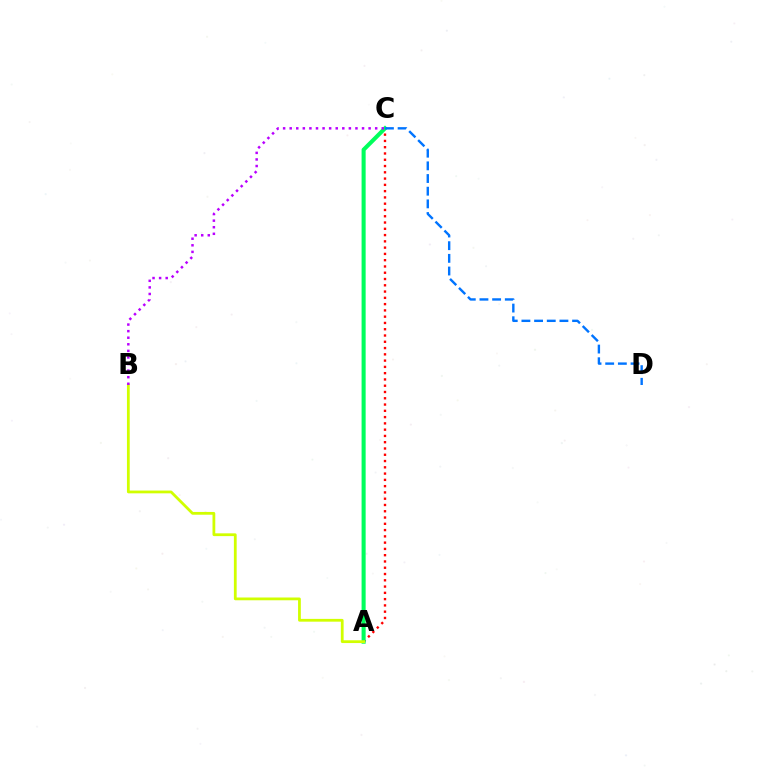{('A', 'C'): [{'color': '#ff0000', 'line_style': 'dotted', 'thickness': 1.71}, {'color': '#00ff5c', 'line_style': 'solid', 'thickness': 2.93}], ('A', 'B'): [{'color': '#d1ff00', 'line_style': 'solid', 'thickness': 2.0}], ('C', 'D'): [{'color': '#0074ff', 'line_style': 'dashed', 'thickness': 1.72}], ('B', 'C'): [{'color': '#b900ff', 'line_style': 'dotted', 'thickness': 1.79}]}